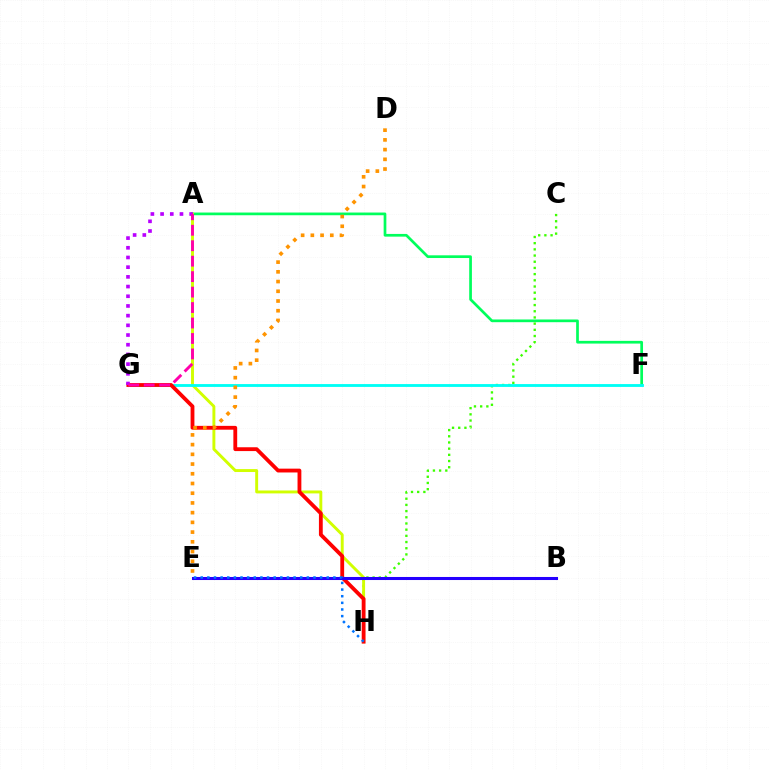{('A', 'F'): [{'color': '#00ff5c', 'line_style': 'solid', 'thickness': 1.95}], ('C', 'H'): [{'color': '#3dff00', 'line_style': 'dotted', 'thickness': 1.68}], ('A', 'H'): [{'color': '#d1ff00', 'line_style': 'solid', 'thickness': 2.11}], ('F', 'G'): [{'color': '#00fff6', 'line_style': 'solid', 'thickness': 2.05}], ('G', 'H'): [{'color': '#ff0000', 'line_style': 'solid', 'thickness': 2.75}], ('A', 'G'): [{'color': '#b900ff', 'line_style': 'dotted', 'thickness': 2.63}, {'color': '#ff00ac', 'line_style': 'dashed', 'thickness': 2.1}], ('B', 'E'): [{'color': '#2500ff', 'line_style': 'solid', 'thickness': 2.2}], ('E', 'H'): [{'color': '#0074ff', 'line_style': 'dotted', 'thickness': 1.8}], ('D', 'E'): [{'color': '#ff9400', 'line_style': 'dotted', 'thickness': 2.64}]}